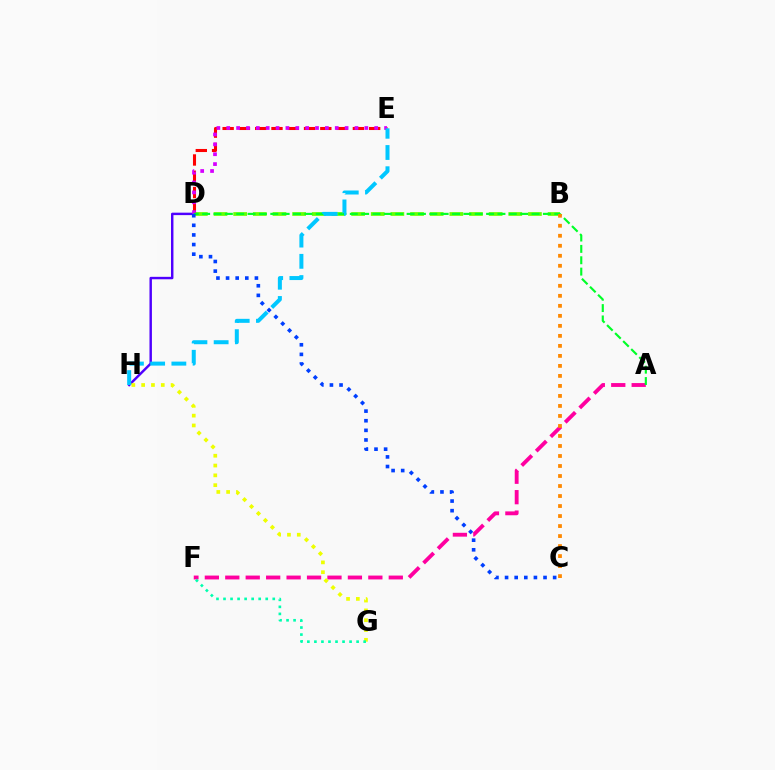{('B', 'D'): [{'color': '#66ff00', 'line_style': 'dashed', 'thickness': 2.67}], ('D', 'E'): [{'color': '#ff0000', 'line_style': 'dashed', 'thickness': 2.21}, {'color': '#d600ff', 'line_style': 'dotted', 'thickness': 2.68}], ('A', 'F'): [{'color': '#ff00a0', 'line_style': 'dashed', 'thickness': 2.78}], ('D', 'H'): [{'color': '#4f00ff', 'line_style': 'solid', 'thickness': 1.76}], ('A', 'D'): [{'color': '#00ff27', 'line_style': 'dashed', 'thickness': 1.54}], ('B', 'C'): [{'color': '#ff8800', 'line_style': 'dotted', 'thickness': 2.72}], ('E', 'H'): [{'color': '#00c7ff', 'line_style': 'dashed', 'thickness': 2.88}], ('G', 'H'): [{'color': '#eeff00', 'line_style': 'dotted', 'thickness': 2.67}], ('C', 'D'): [{'color': '#003fff', 'line_style': 'dotted', 'thickness': 2.61}], ('F', 'G'): [{'color': '#00ffaf', 'line_style': 'dotted', 'thickness': 1.91}]}